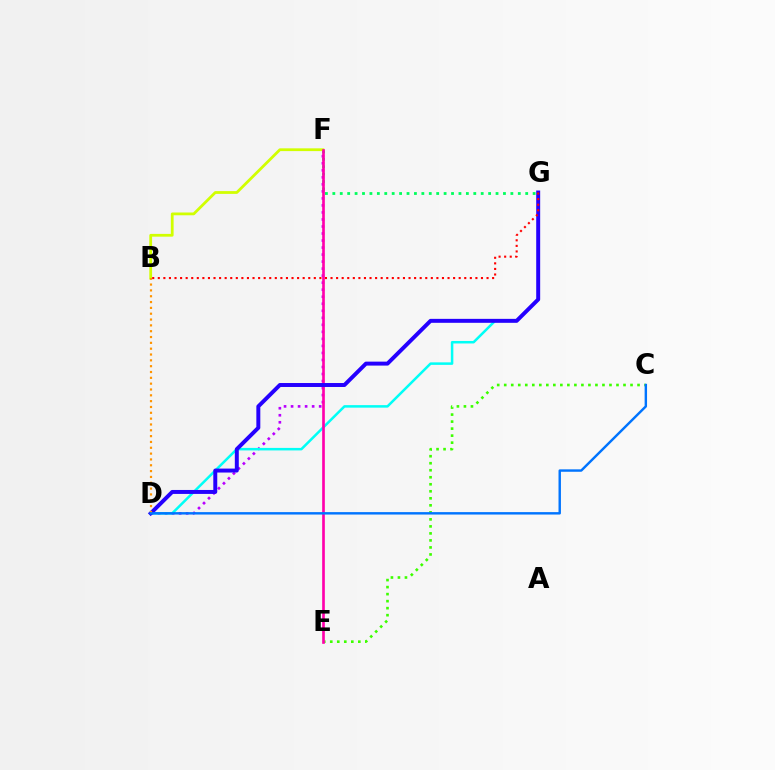{('D', 'F'): [{'color': '#b900ff', 'line_style': 'dotted', 'thickness': 1.91}], ('F', 'G'): [{'color': '#00ff5c', 'line_style': 'dotted', 'thickness': 2.02}], ('C', 'E'): [{'color': '#3dff00', 'line_style': 'dotted', 'thickness': 1.91}], ('B', 'F'): [{'color': '#d1ff00', 'line_style': 'solid', 'thickness': 2.0}], ('D', 'G'): [{'color': '#00fff6', 'line_style': 'solid', 'thickness': 1.81}, {'color': '#2500ff', 'line_style': 'solid', 'thickness': 2.85}], ('E', 'F'): [{'color': '#ff00ac', 'line_style': 'solid', 'thickness': 1.91}], ('B', 'D'): [{'color': '#ff9400', 'line_style': 'dotted', 'thickness': 1.58}], ('B', 'G'): [{'color': '#ff0000', 'line_style': 'dotted', 'thickness': 1.51}], ('C', 'D'): [{'color': '#0074ff', 'line_style': 'solid', 'thickness': 1.74}]}